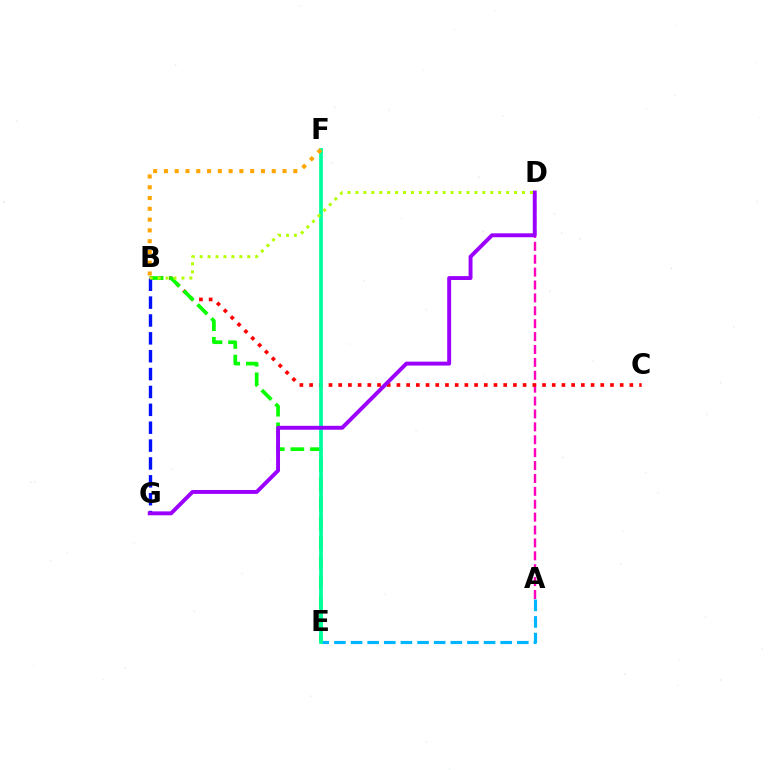{('A', 'E'): [{'color': '#00b5ff', 'line_style': 'dashed', 'thickness': 2.26}], ('A', 'D'): [{'color': '#ff00bd', 'line_style': 'dashed', 'thickness': 1.75}], ('B', 'C'): [{'color': '#ff0000', 'line_style': 'dotted', 'thickness': 2.64}], ('B', 'E'): [{'color': '#08ff00', 'line_style': 'dashed', 'thickness': 2.66}], ('E', 'F'): [{'color': '#00ff9d', 'line_style': 'solid', 'thickness': 2.68}], ('B', 'G'): [{'color': '#0010ff', 'line_style': 'dashed', 'thickness': 2.43}], ('D', 'G'): [{'color': '#9b00ff', 'line_style': 'solid', 'thickness': 2.82}], ('B', 'D'): [{'color': '#b3ff00', 'line_style': 'dotted', 'thickness': 2.15}], ('B', 'F'): [{'color': '#ffa500', 'line_style': 'dotted', 'thickness': 2.93}]}